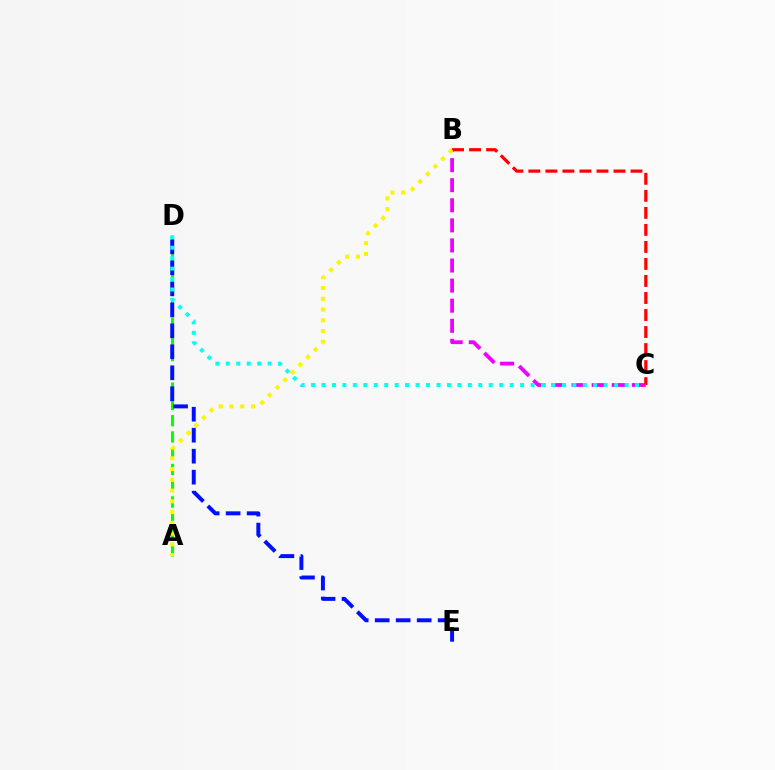{('A', 'D'): [{'color': '#08ff00', 'line_style': 'dashed', 'thickness': 2.21}], ('D', 'E'): [{'color': '#0010ff', 'line_style': 'dashed', 'thickness': 2.85}], ('B', 'C'): [{'color': '#ee00ff', 'line_style': 'dashed', 'thickness': 2.73}, {'color': '#ff0000', 'line_style': 'dashed', 'thickness': 2.31}], ('A', 'B'): [{'color': '#fcf500', 'line_style': 'dotted', 'thickness': 2.92}], ('C', 'D'): [{'color': '#00fff6', 'line_style': 'dotted', 'thickness': 2.84}]}